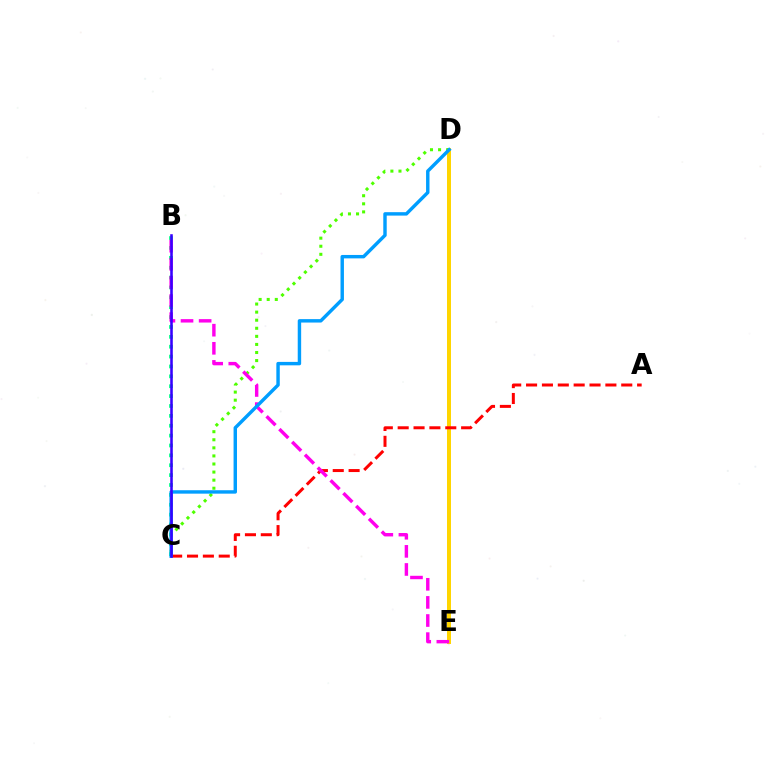{('D', 'E'): [{'color': '#ffd500', 'line_style': 'solid', 'thickness': 2.88}], ('C', 'D'): [{'color': '#4fff00', 'line_style': 'dotted', 'thickness': 2.19}, {'color': '#009eff', 'line_style': 'solid', 'thickness': 2.47}], ('B', 'C'): [{'color': '#00ff86', 'line_style': 'dotted', 'thickness': 2.68}, {'color': '#3700ff', 'line_style': 'solid', 'thickness': 1.85}], ('A', 'C'): [{'color': '#ff0000', 'line_style': 'dashed', 'thickness': 2.16}], ('B', 'E'): [{'color': '#ff00ed', 'line_style': 'dashed', 'thickness': 2.46}]}